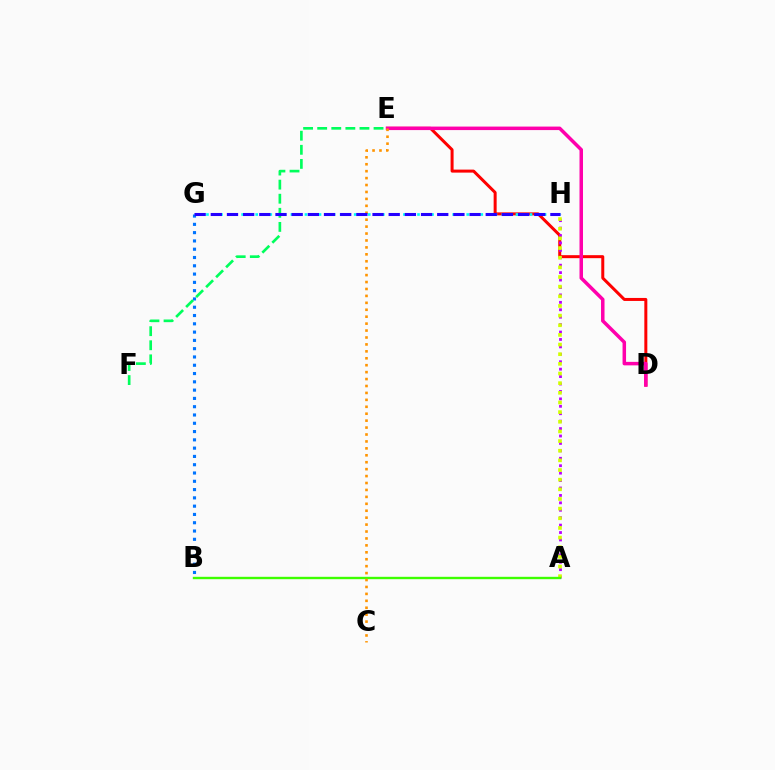{('D', 'E'): [{'color': '#ff0000', 'line_style': 'solid', 'thickness': 2.16}, {'color': '#ff00ac', 'line_style': 'solid', 'thickness': 2.52}], ('A', 'H'): [{'color': '#b900ff', 'line_style': 'dotted', 'thickness': 2.02}, {'color': '#d1ff00', 'line_style': 'dotted', 'thickness': 2.62}], ('B', 'G'): [{'color': '#0074ff', 'line_style': 'dotted', 'thickness': 2.25}], ('G', 'H'): [{'color': '#00fff6', 'line_style': 'dotted', 'thickness': 1.91}, {'color': '#2500ff', 'line_style': 'dashed', 'thickness': 2.2}], ('E', 'F'): [{'color': '#00ff5c', 'line_style': 'dashed', 'thickness': 1.91}], ('A', 'B'): [{'color': '#3dff00', 'line_style': 'solid', 'thickness': 1.71}], ('C', 'E'): [{'color': '#ff9400', 'line_style': 'dotted', 'thickness': 1.88}]}